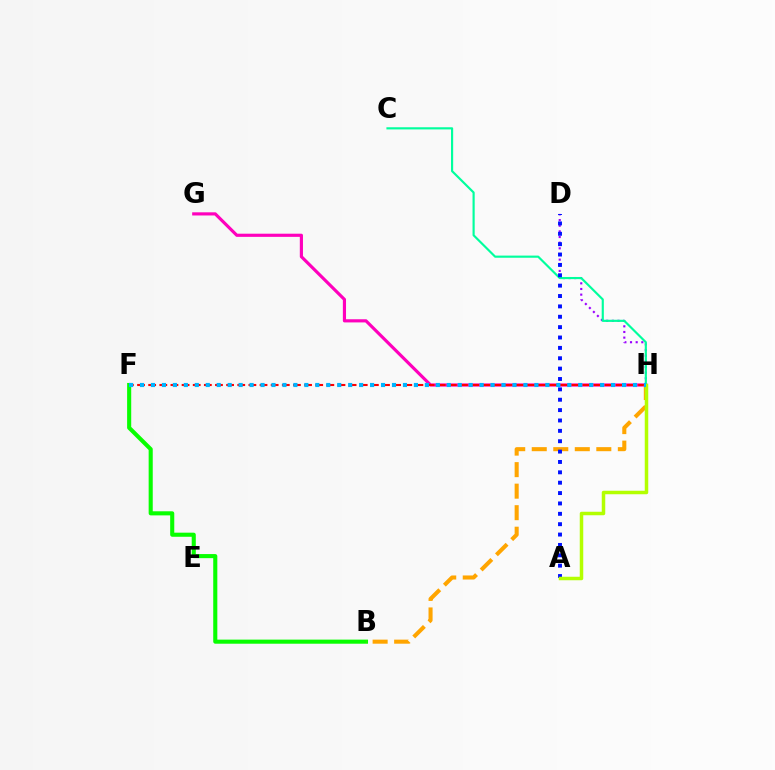{('D', 'H'): [{'color': '#9b00ff', 'line_style': 'dotted', 'thickness': 1.54}], ('G', 'H'): [{'color': '#ff00bd', 'line_style': 'solid', 'thickness': 2.28}], ('F', 'H'): [{'color': '#ff0000', 'line_style': 'dashed', 'thickness': 1.51}, {'color': '#00b5ff', 'line_style': 'dotted', 'thickness': 2.98}], ('B', 'F'): [{'color': '#08ff00', 'line_style': 'solid', 'thickness': 2.95}], ('B', 'H'): [{'color': '#ffa500', 'line_style': 'dashed', 'thickness': 2.92}], ('C', 'H'): [{'color': '#00ff9d', 'line_style': 'solid', 'thickness': 1.55}], ('A', 'D'): [{'color': '#0010ff', 'line_style': 'dotted', 'thickness': 2.82}], ('A', 'H'): [{'color': '#b3ff00', 'line_style': 'solid', 'thickness': 2.52}]}